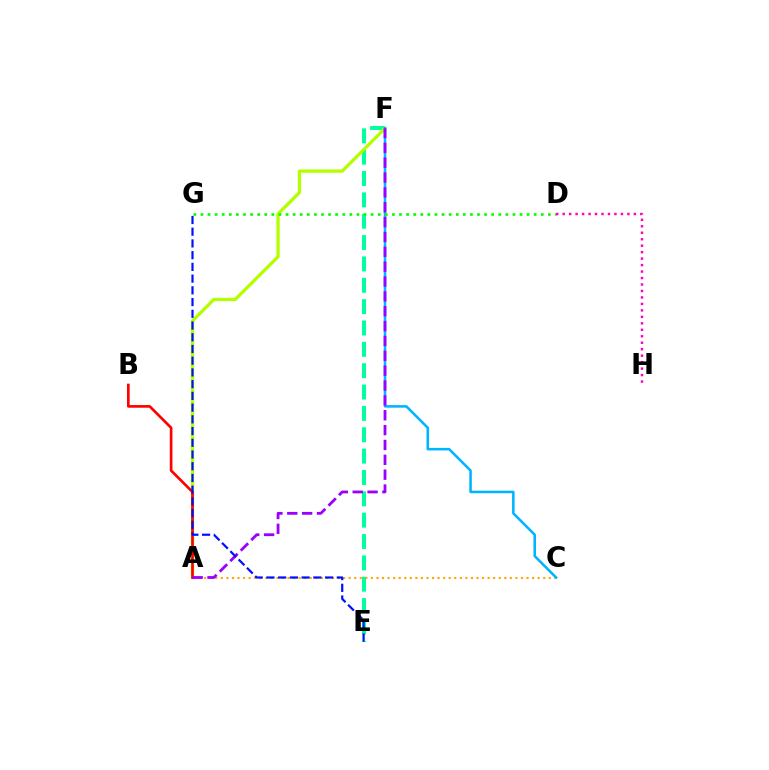{('E', 'F'): [{'color': '#00ff9d', 'line_style': 'dashed', 'thickness': 2.9}], ('A', 'C'): [{'color': '#ffa500', 'line_style': 'dotted', 'thickness': 1.51}], ('A', 'F'): [{'color': '#b3ff00', 'line_style': 'solid', 'thickness': 2.37}, {'color': '#9b00ff', 'line_style': 'dashed', 'thickness': 2.02}], ('C', 'F'): [{'color': '#00b5ff', 'line_style': 'solid', 'thickness': 1.84}], ('A', 'B'): [{'color': '#ff0000', 'line_style': 'solid', 'thickness': 1.92}], ('D', 'G'): [{'color': '#08ff00', 'line_style': 'dotted', 'thickness': 1.93}], ('E', 'G'): [{'color': '#0010ff', 'line_style': 'dashed', 'thickness': 1.59}], ('D', 'H'): [{'color': '#ff00bd', 'line_style': 'dotted', 'thickness': 1.76}]}